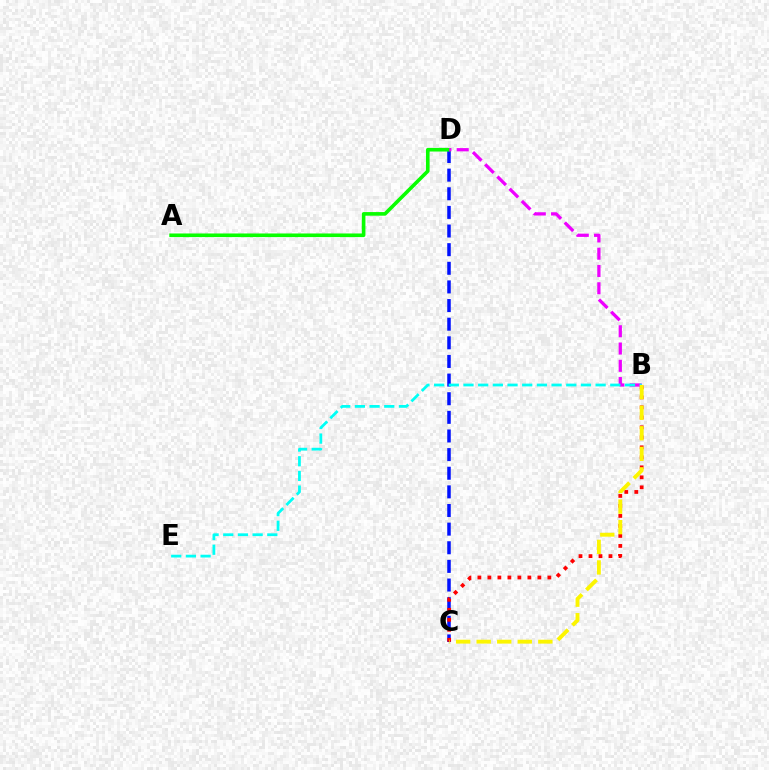{('C', 'D'): [{'color': '#0010ff', 'line_style': 'dashed', 'thickness': 2.53}], ('B', 'C'): [{'color': '#ff0000', 'line_style': 'dotted', 'thickness': 2.72}, {'color': '#fcf500', 'line_style': 'dashed', 'thickness': 2.79}], ('A', 'D'): [{'color': '#08ff00', 'line_style': 'solid', 'thickness': 2.6}], ('B', 'D'): [{'color': '#ee00ff', 'line_style': 'dashed', 'thickness': 2.35}], ('B', 'E'): [{'color': '#00fff6', 'line_style': 'dashed', 'thickness': 1.99}]}